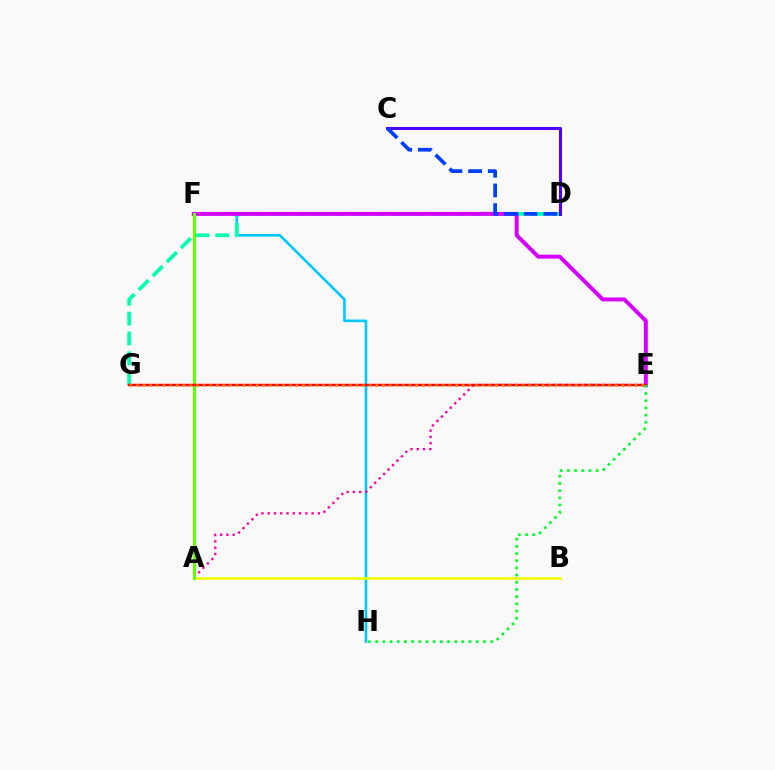{('F', 'H'): [{'color': '#00c7ff', 'line_style': 'solid', 'thickness': 1.87}], ('A', 'E'): [{'color': '#ff00a0', 'line_style': 'dotted', 'thickness': 1.7}], ('D', 'G'): [{'color': '#00ffaf', 'line_style': 'dashed', 'thickness': 2.69}], ('A', 'B'): [{'color': '#eeff00', 'line_style': 'solid', 'thickness': 1.86}], ('C', 'D'): [{'color': '#4f00ff', 'line_style': 'solid', 'thickness': 2.21}, {'color': '#003fff', 'line_style': 'dashed', 'thickness': 2.67}], ('E', 'F'): [{'color': '#d600ff', 'line_style': 'solid', 'thickness': 2.84}], ('A', 'F'): [{'color': '#66ff00', 'line_style': 'solid', 'thickness': 2.2}], ('E', 'G'): [{'color': '#ff0000', 'line_style': 'solid', 'thickness': 1.79}, {'color': '#ff8800', 'line_style': 'dotted', 'thickness': 1.81}], ('E', 'H'): [{'color': '#00ff27', 'line_style': 'dotted', 'thickness': 1.95}]}